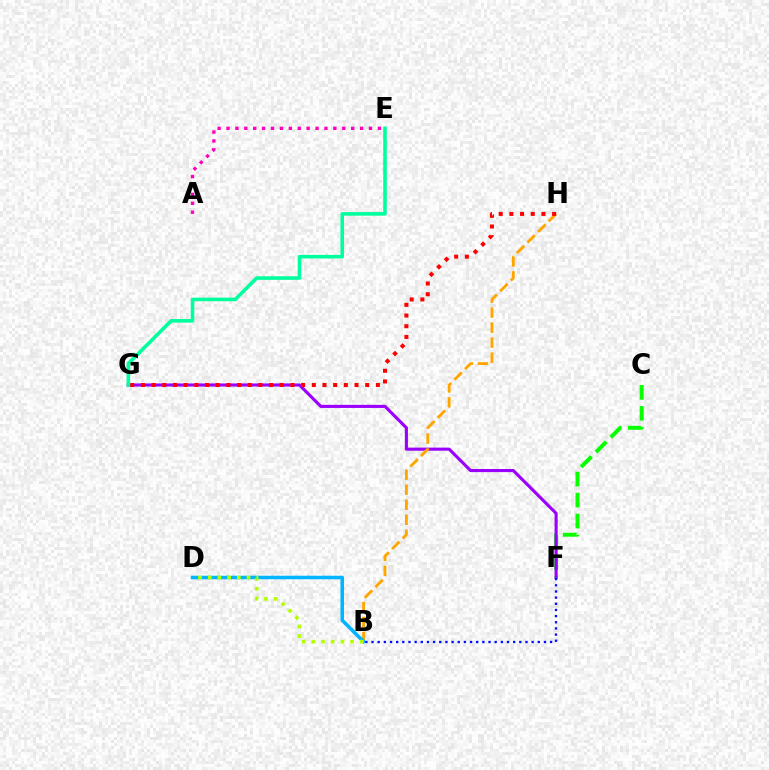{('C', 'F'): [{'color': '#08ff00', 'line_style': 'dashed', 'thickness': 2.85}], ('F', 'G'): [{'color': '#9b00ff', 'line_style': 'solid', 'thickness': 2.24}], ('B', 'H'): [{'color': '#ffa500', 'line_style': 'dashed', 'thickness': 2.04}], ('G', 'H'): [{'color': '#ff0000', 'line_style': 'dotted', 'thickness': 2.9}], ('B', 'D'): [{'color': '#00b5ff', 'line_style': 'solid', 'thickness': 2.55}, {'color': '#b3ff00', 'line_style': 'dotted', 'thickness': 2.64}], ('E', 'G'): [{'color': '#00ff9d', 'line_style': 'solid', 'thickness': 2.58}], ('B', 'F'): [{'color': '#0010ff', 'line_style': 'dotted', 'thickness': 1.67}], ('A', 'E'): [{'color': '#ff00bd', 'line_style': 'dotted', 'thickness': 2.42}]}